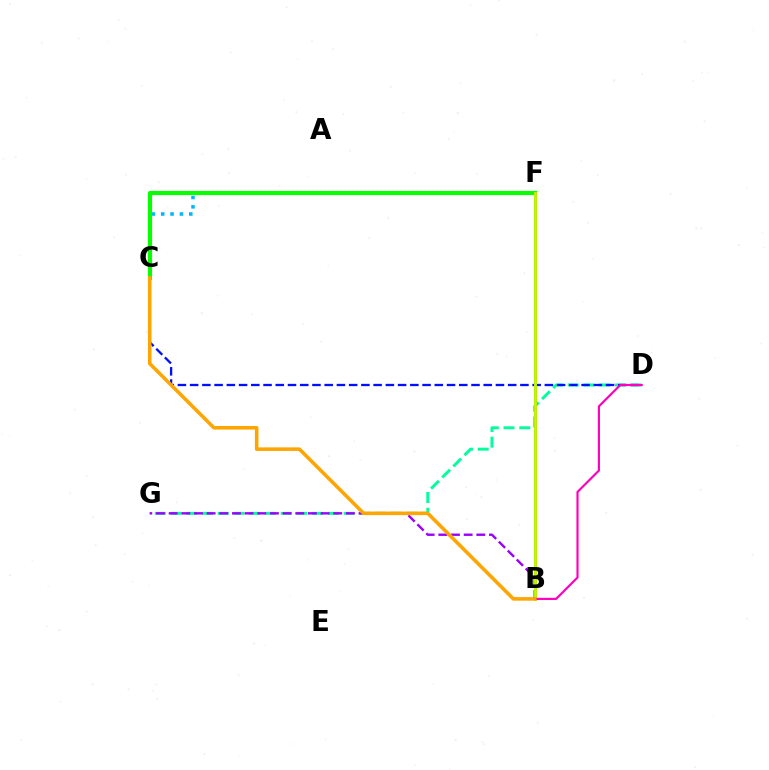{('C', 'F'): [{'color': '#00b5ff', 'line_style': 'dotted', 'thickness': 2.54}, {'color': '#08ff00', 'line_style': 'solid', 'thickness': 2.99}], ('D', 'G'): [{'color': '#00ff9d', 'line_style': 'dashed', 'thickness': 2.14}], ('C', 'D'): [{'color': '#0010ff', 'line_style': 'dashed', 'thickness': 1.66}], ('B', 'F'): [{'color': '#ff0000', 'line_style': 'solid', 'thickness': 2.07}, {'color': '#b3ff00', 'line_style': 'solid', 'thickness': 2.06}], ('B', 'G'): [{'color': '#9b00ff', 'line_style': 'dashed', 'thickness': 1.72}], ('B', 'D'): [{'color': '#ff00bd', 'line_style': 'solid', 'thickness': 1.56}], ('B', 'C'): [{'color': '#ffa500', 'line_style': 'solid', 'thickness': 2.57}]}